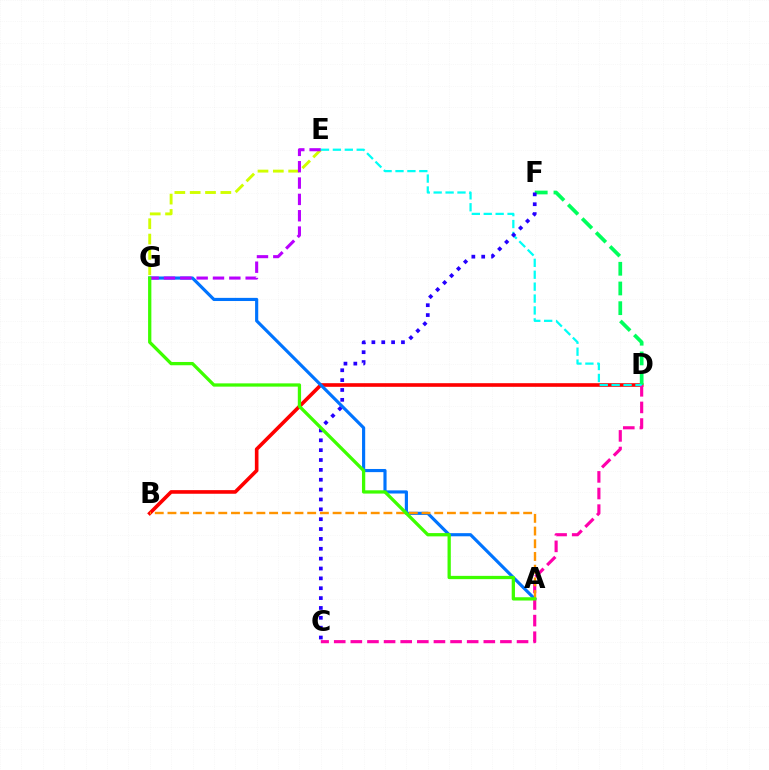{('E', 'G'): [{'color': '#d1ff00', 'line_style': 'dashed', 'thickness': 2.08}, {'color': '#b900ff', 'line_style': 'dashed', 'thickness': 2.22}], ('B', 'D'): [{'color': '#ff0000', 'line_style': 'solid', 'thickness': 2.61}], ('A', 'G'): [{'color': '#0074ff', 'line_style': 'solid', 'thickness': 2.27}, {'color': '#3dff00', 'line_style': 'solid', 'thickness': 2.36}], ('C', 'D'): [{'color': '#ff00ac', 'line_style': 'dashed', 'thickness': 2.26}], ('A', 'B'): [{'color': '#ff9400', 'line_style': 'dashed', 'thickness': 1.73}], ('D', 'F'): [{'color': '#00ff5c', 'line_style': 'dashed', 'thickness': 2.68}], ('D', 'E'): [{'color': '#00fff6', 'line_style': 'dashed', 'thickness': 1.62}], ('C', 'F'): [{'color': '#2500ff', 'line_style': 'dotted', 'thickness': 2.68}]}